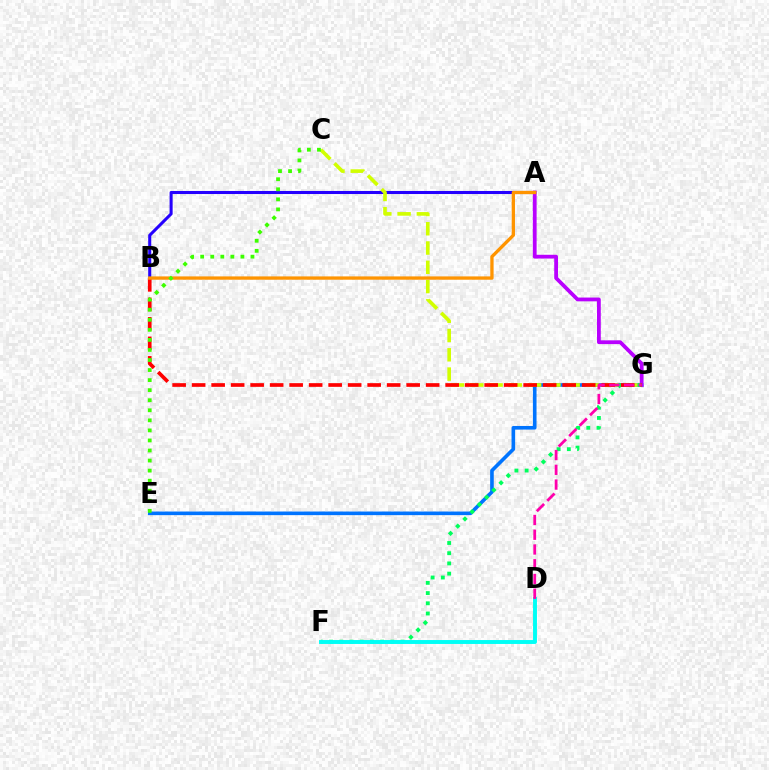{('A', 'B'): [{'color': '#2500ff', 'line_style': 'solid', 'thickness': 2.2}, {'color': '#ff9400', 'line_style': 'solid', 'thickness': 2.38}], ('E', 'G'): [{'color': '#0074ff', 'line_style': 'solid', 'thickness': 2.61}], ('C', 'G'): [{'color': '#d1ff00', 'line_style': 'dashed', 'thickness': 2.62}], ('A', 'G'): [{'color': '#b900ff', 'line_style': 'solid', 'thickness': 2.72}], ('F', 'G'): [{'color': '#00ff5c', 'line_style': 'dotted', 'thickness': 2.77}], ('B', 'G'): [{'color': '#ff0000', 'line_style': 'dashed', 'thickness': 2.65}], ('D', 'F'): [{'color': '#00fff6', 'line_style': 'solid', 'thickness': 2.82}], ('C', 'E'): [{'color': '#3dff00', 'line_style': 'dotted', 'thickness': 2.73}], ('D', 'G'): [{'color': '#ff00ac', 'line_style': 'dashed', 'thickness': 2.0}]}